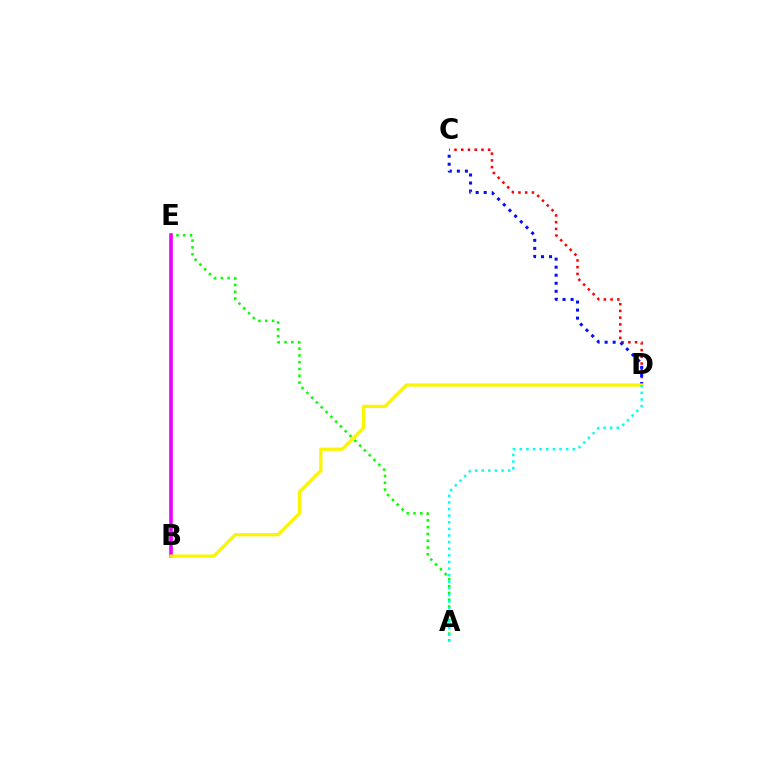{('A', 'E'): [{'color': '#08ff00', 'line_style': 'dotted', 'thickness': 1.84}], ('B', 'E'): [{'color': '#ee00ff', 'line_style': 'solid', 'thickness': 2.59}], ('C', 'D'): [{'color': '#ff0000', 'line_style': 'dotted', 'thickness': 1.83}, {'color': '#0010ff', 'line_style': 'dotted', 'thickness': 2.18}], ('B', 'D'): [{'color': '#fcf500', 'line_style': 'solid', 'thickness': 2.36}], ('A', 'D'): [{'color': '#00fff6', 'line_style': 'dotted', 'thickness': 1.8}]}